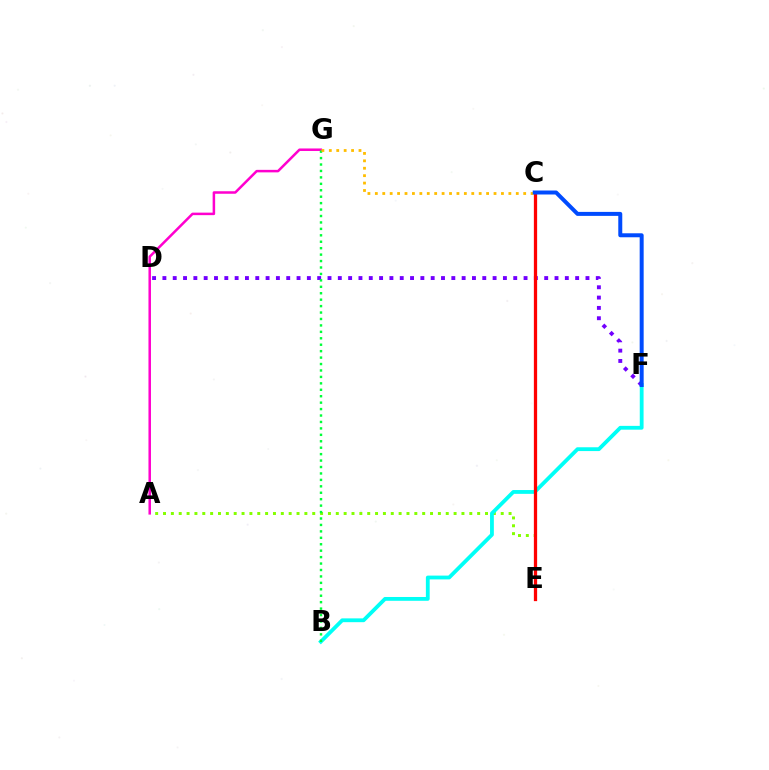{('A', 'E'): [{'color': '#84ff00', 'line_style': 'dotted', 'thickness': 2.13}], ('B', 'F'): [{'color': '#00fff6', 'line_style': 'solid', 'thickness': 2.74}], ('A', 'G'): [{'color': '#ff00cf', 'line_style': 'solid', 'thickness': 1.81}], ('D', 'F'): [{'color': '#7200ff', 'line_style': 'dotted', 'thickness': 2.8}], ('B', 'G'): [{'color': '#00ff39', 'line_style': 'dotted', 'thickness': 1.75}], ('C', 'G'): [{'color': '#ffbd00', 'line_style': 'dotted', 'thickness': 2.02}], ('C', 'E'): [{'color': '#ff0000', 'line_style': 'solid', 'thickness': 2.35}], ('C', 'F'): [{'color': '#004bff', 'line_style': 'solid', 'thickness': 2.87}]}